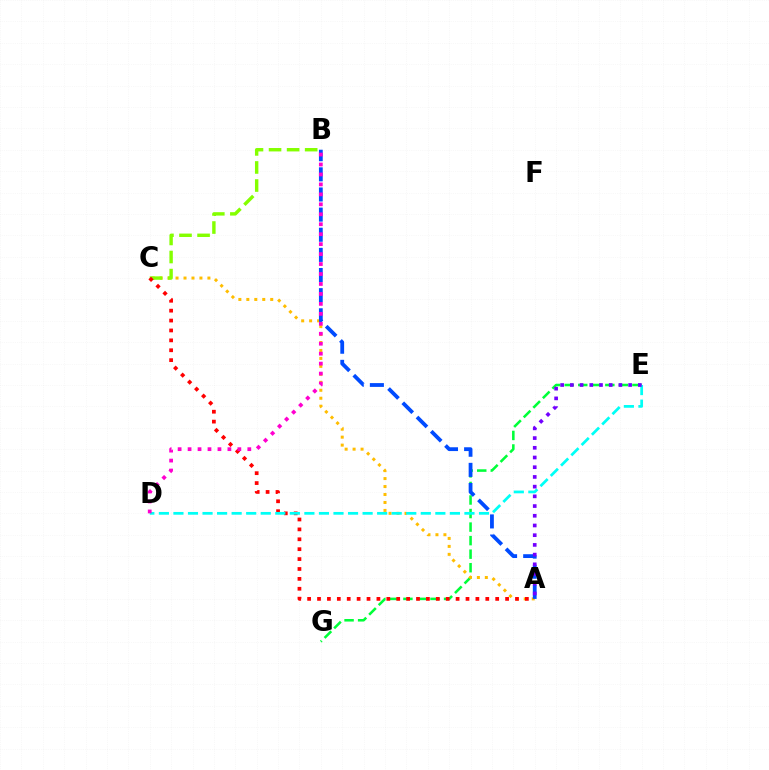{('E', 'G'): [{'color': '#00ff39', 'line_style': 'dashed', 'thickness': 1.84}], ('A', 'C'): [{'color': '#ffbd00', 'line_style': 'dotted', 'thickness': 2.16}, {'color': '#ff0000', 'line_style': 'dotted', 'thickness': 2.69}], ('B', 'C'): [{'color': '#84ff00', 'line_style': 'dashed', 'thickness': 2.45}], ('A', 'B'): [{'color': '#004bff', 'line_style': 'dashed', 'thickness': 2.74}], ('D', 'E'): [{'color': '#00fff6', 'line_style': 'dashed', 'thickness': 1.98}], ('B', 'D'): [{'color': '#ff00cf', 'line_style': 'dotted', 'thickness': 2.71}], ('A', 'E'): [{'color': '#7200ff', 'line_style': 'dotted', 'thickness': 2.64}]}